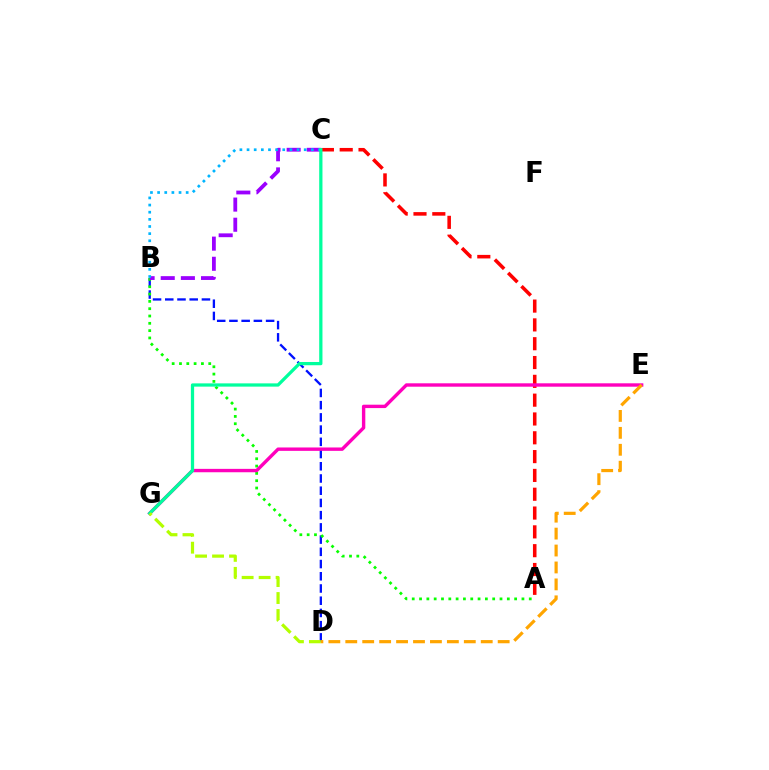{('B', 'D'): [{'color': '#0010ff', 'line_style': 'dashed', 'thickness': 1.66}], ('A', 'C'): [{'color': '#ff0000', 'line_style': 'dashed', 'thickness': 2.56}], ('A', 'B'): [{'color': '#08ff00', 'line_style': 'dotted', 'thickness': 1.99}], ('B', 'C'): [{'color': '#9b00ff', 'line_style': 'dashed', 'thickness': 2.74}, {'color': '#00b5ff', 'line_style': 'dotted', 'thickness': 1.94}], ('E', 'G'): [{'color': '#ff00bd', 'line_style': 'solid', 'thickness': 2.44}], ('C', 'G'): [{'color': '#00ff9d', 'line_style': 'solid', 'thickness': 2.34}], ('D', 'G'): [{'color': '#b3ff00', 'line_style': 'dashed', 'thickness': 2.31}], ('D', 'E'): [{'color': '#ffa500', 'line_style': 'dashed', 'thickness': 2.3}]}